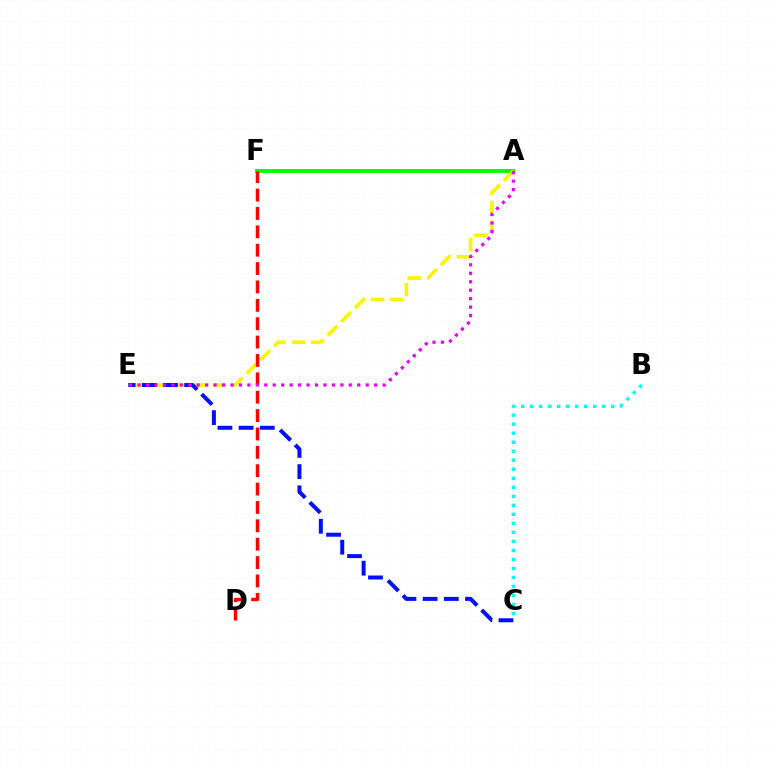{('A', 'F'): [{'color': '#08ff00', 'line_style': 'solid', 'thickness': 2.8}], ('A', 'E'): [{'color': '#fcf500', 'line_style': 'dashed', 'thickness': 2.63}, {'color': '#ee00ff', 'line_style': 'dotted', 'thickness': 2.3}], ('C', 'E'): [{'color': '#0010ff', 'line_style': 'dashed', 'thickness': 2.88}], ('D', 'F'): [{'color': '#ff0000', 'line_style': 'dashed', 'thickness': 2.5}], ('B', 'C'): [{'color': '#00fff6', 'line_style': 'dotted', 'thickness': 2.45}]}